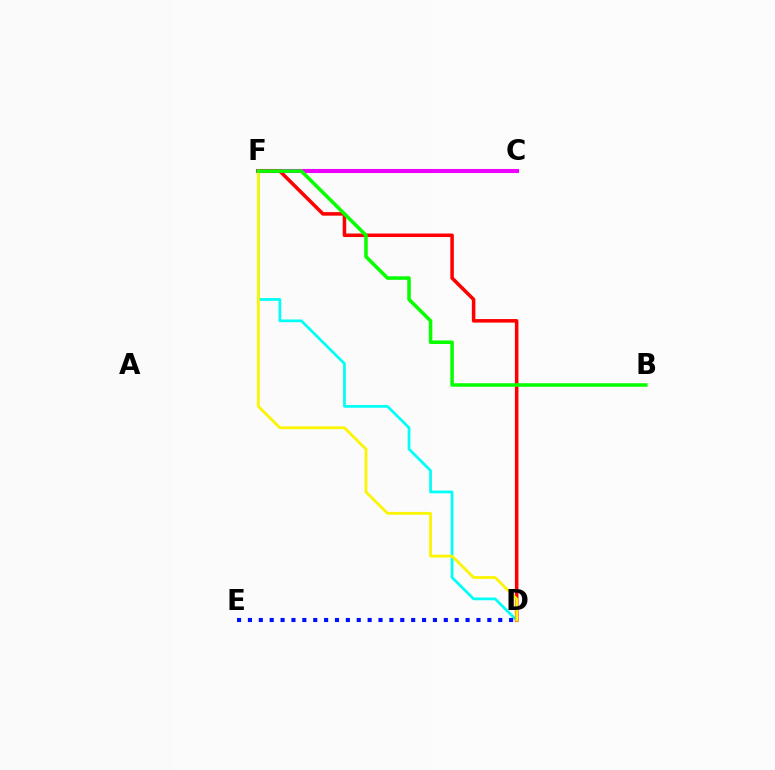{('D', 'F'): [{'color': '#00fff6', 'line_style': 'solid', 'thickness': 1.96}, {'color': '#ff0000', 'line_style': 'solid', 'thickness': 2.55}, {'color': '#fcf500', 'line_style': 'solid', 'thickness': 2.01}], ('D', 'E'): [{'color': '#0010ff', 'line_style': 'dotted', 'thickness': 2.96}], ('C', 'F'): [{'color': '#ee00ff', 'line_style': 'solid', 'thickness': 2.93}], ('B', 'F'): [{'color': '#08ff00', 'line_style': 'solid', 'thickness': 2.55}]}